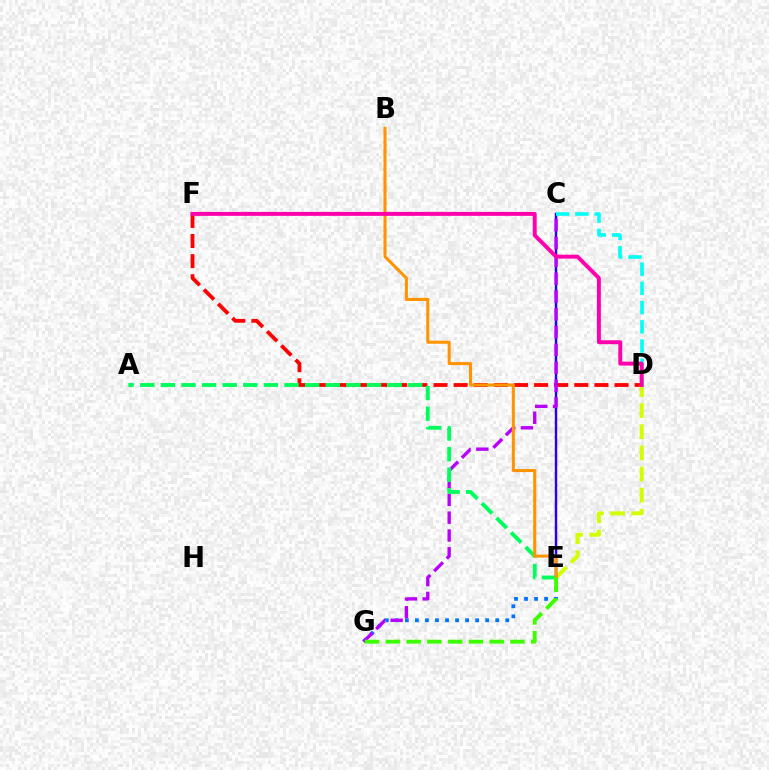{('D', 'F'): [{'color': '#ff0000', 'line_style': 'dashed', 'thickness': 2.73}, {'color': '#ff00ac', 'line_style': 'solid', 'thickness': 2.83}], ('D', 'E'): [{'color': '#d1ff00', 'line_style': 'dashed', 'thickness': 2.87}], ('E', 'G'): [{'color': '#0074ff', 'line_style': 'dotted', 'thickness': 2.73}, {'color': '#3dff00', 'line_style': 'dashed', 'thickness': 2.82}], ('C', 'E'): [{'color': '#2500ff', 'line_style': 'solid', 'thickness': 1.75}], ('C', 'G'): [{'color': '#b900ff', 'line_style': 'dashed', 'thickness': 2.42}], ('A', 'E'): [{'color': '#00ff5c', 'line_style': 'dashed', 'thickness': 2.8}], ('C', 'D'): [{'color': '#00fff6', 'line_style': 'dashed', 'thickness': 2.61}], ('B', 'E'): [{'color': '#ff9400', 'line_style': 'solid', 'thickness': 2.2}]}